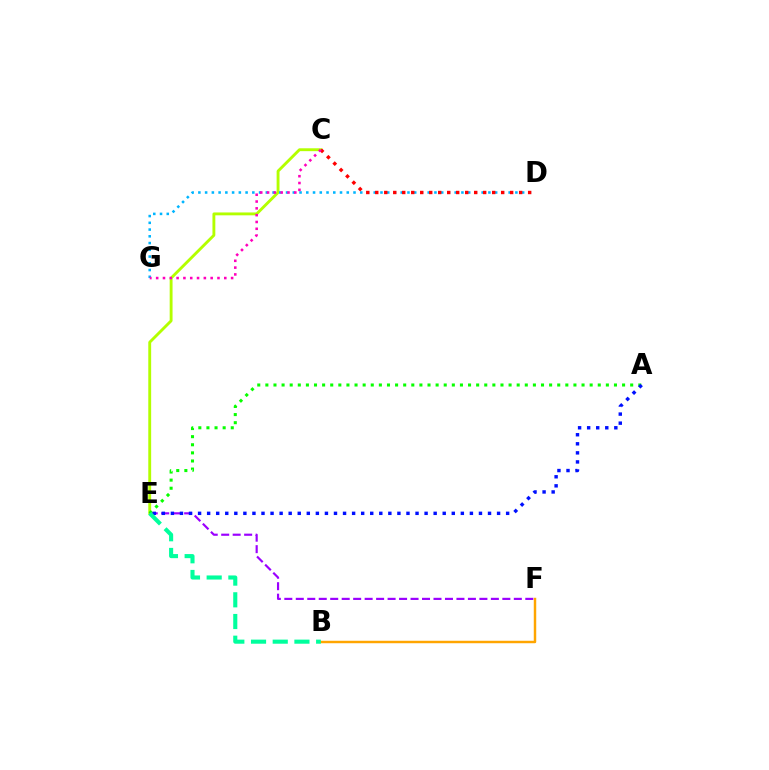{('C', 'E'): [{'color': '#b3ff00', 'line_style': 'solid', 'thickness': 2.07}], ('E', 'F'): [{'color': '#9b00ff', 'line_style': 'dashed', 'thickness': 1.56}], ('A', 'E'): [{'color': '#08ff00', 'line_style': 'dotted', 'thickness': 2.2}, {'color': '#0010ff', 'line_style': 'dotted', 'thickness': 2.46}], ('D', 'G'): [{'color': '#00b5ff', 'line_style': 'dotted', 'thickness': 1.83}], ('B', 'F'): [{'color': '#ffa500', 'line_style': 'solid', 'thickness': 1.77}], ('C', 'D'): [{'color': '#ff0000', 'line_style': 'dotted', 'thickness': 2.44}], ('B', 'E'): [{'color': '#00ff9d', 'line_style': 'dashed', 'thickness': 2.95}], ('C', 'G'): [{'color': '#ff00bd', 'line_style': 'dotted', 'thickness': 1.85}]}